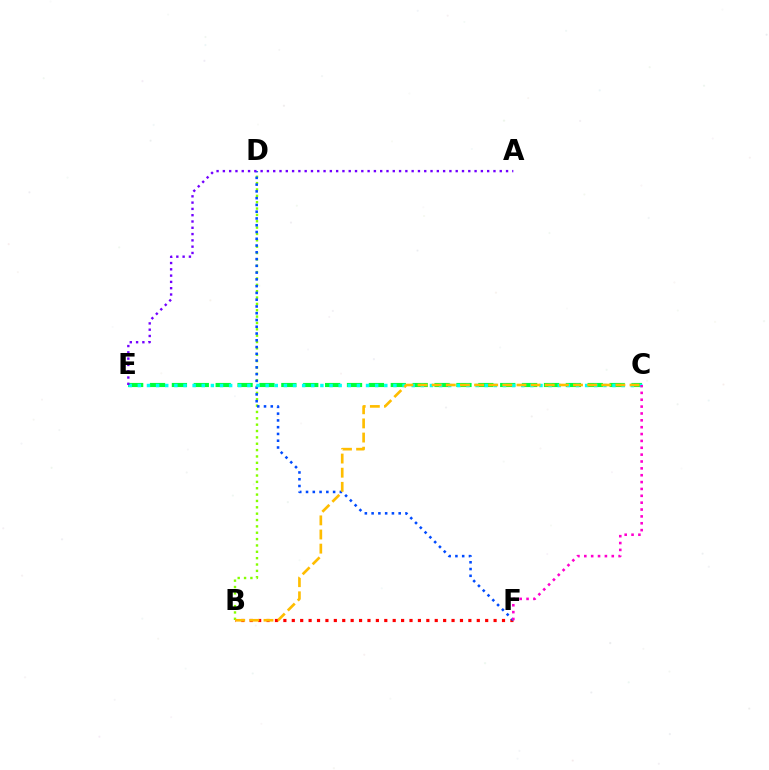{('C', 'E'): [{'color': '#00ff39', 'line_style': 'dashed', 'thickness': 2.97}, {'color': '#00fff6', 'line_style': 'dotted', 'thickness': 2.48}], ('B', 'F'): [{'color': '#ff0000', 'line_style': 'dotted', 'thickness': 2.28}], ('B', 'D'): [{'color': '#84ff00', 'line_style': 'dotted', 'thickness': 1.73}], ('D', 'F'): [{'color': '#004bff', 'line_style': 'dotted', 'thickness': 1.84}], ('C', 'F'): [{'color': '#ff00cf', 'line_style': 'dotted', 'thickness': 1.86}], ('A', 'E'): [{'color': '#7200ff', 'line_style': 'dotted', 'thickness': 1.71}], ('B', 'C'): [{'color': '#ffbd00', 'line_style': 'dashed', 'thickness': 1.92}]}